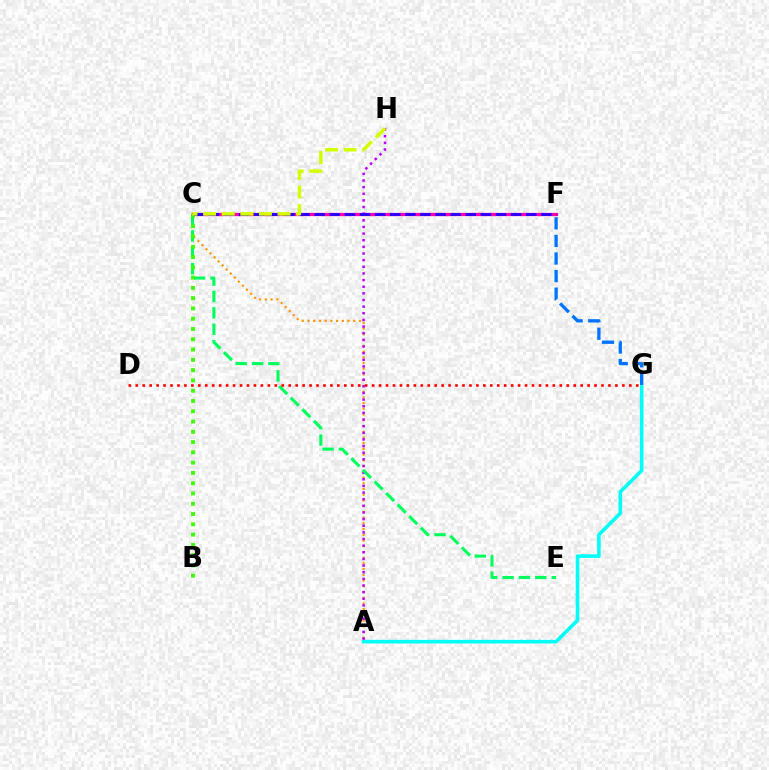{('A', 'G'): [{'color': '#00fff6', 'line_style': 'solid', 'thickness': 2.59}], ('A', 'C'): [{'color': '#ff9400', 'line_style': 'dotted', 'thickness': 1.56}], ('A', 'H'): [{'color': '#b900ff', 'line_style': 'dotted', 'thickness': 1.8}], ('C', 'E'): [{'color': '#00ff5c', 'line_style': 'dashed', 'thickness': 2.22}], ('C', 'F'): [{'color': '#ff00ac', 'line_style': 'solid', 'thickness': 2.35}, {'color': '#2500ff', 'line_style': 'dashed', 'thickness': 2.05}], ('D', 'G'): [{'color': '#ff0000', 'line_style': 'dotted', 'thickness': 1.89}], ('B', 'C'): [{'color': '#3dff00', 'line_style': 'dotted', 'thickness': 2.79}], ('F', 'G'): [{'color': '#0074ff', 'line_style': 'dashed', 'thickness': 2.39}], ('C', 'H'): [{'color': '#d1ff00', 'line_style': 'dashed', 'thickness': 2.53}]}